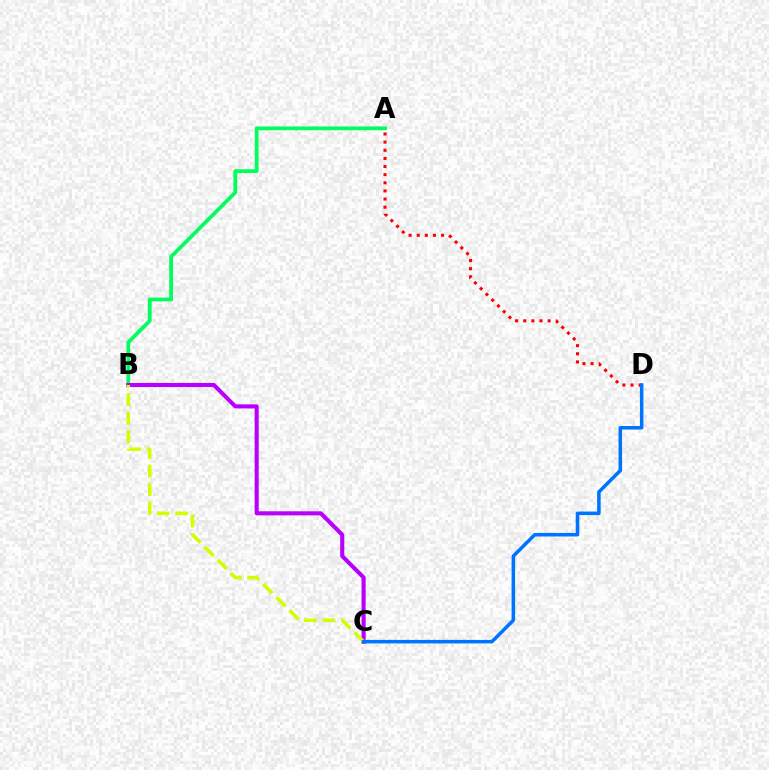{('A', 'B'): [{'color': '#00ff5c', 'line_style': 'solid', 'thickness': 2.71}], ('B', 'C'): [{'color': '#b900ff', 'line_style': 'solid', 'thickness': 2.94}, {'color': '#d1ff00', 'line_style': 'dashed', 'thickness': 2.52}], ('A', 'D'): [{'color': '#ff0000', 'line_style': 'dotted', 'thickness': 2.21}], ('C', 'D'): [{'color': '#0074ff', 'line_style': 'solid', 'thickness': 2.54}]}